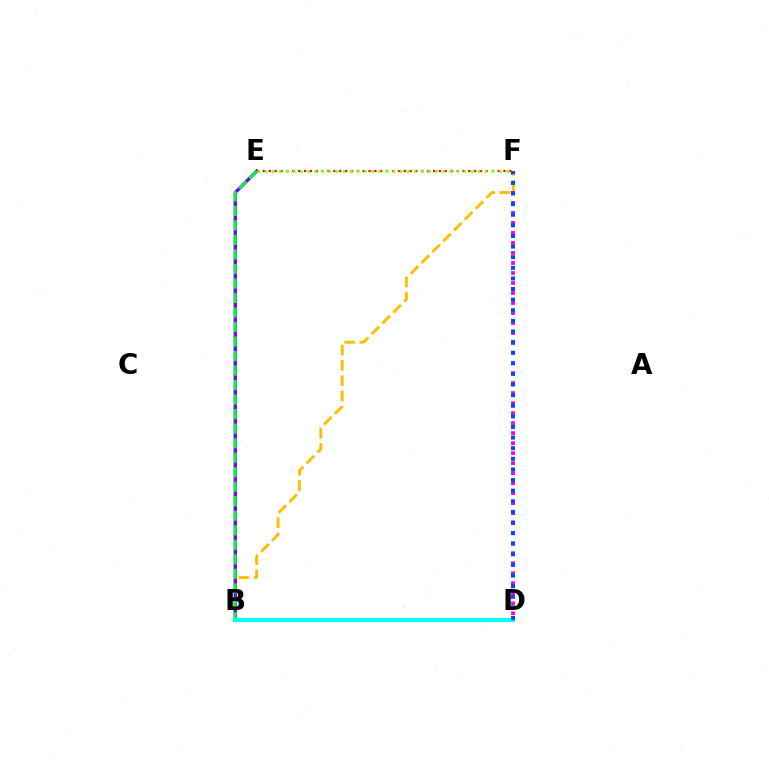{('D', 'F'): [{'color': '#ff00cf', 'line_style': 'dotted', 'thickness': 2.72}, {'color': '#004bff', 'line_style': 'dotted', 'thickness': 2.88}], ('B', 'F'): [{'color': '#ffbd00', 'line_style': 'dashed', 'thickness': 2.08}], ('B', 'E'): [{'color': '#7200ff', 'line_style': 'solid', 'thickness': 2.4}, {'color': '#00ff39', 'line_style': 'dashed', 'thickness': 1.97}], ('E', 'F'): [{'color': '#ff0000', 'line_style': 'dotted', 'thickness': 1.59}, {'color': '#84ff00', 'line_style': 'dotted', 'thickness': 1.93}], ('B', 'D'): [{'color': '#00fff6', 'line_style': 'solid', 'thickness': 2.99}]}